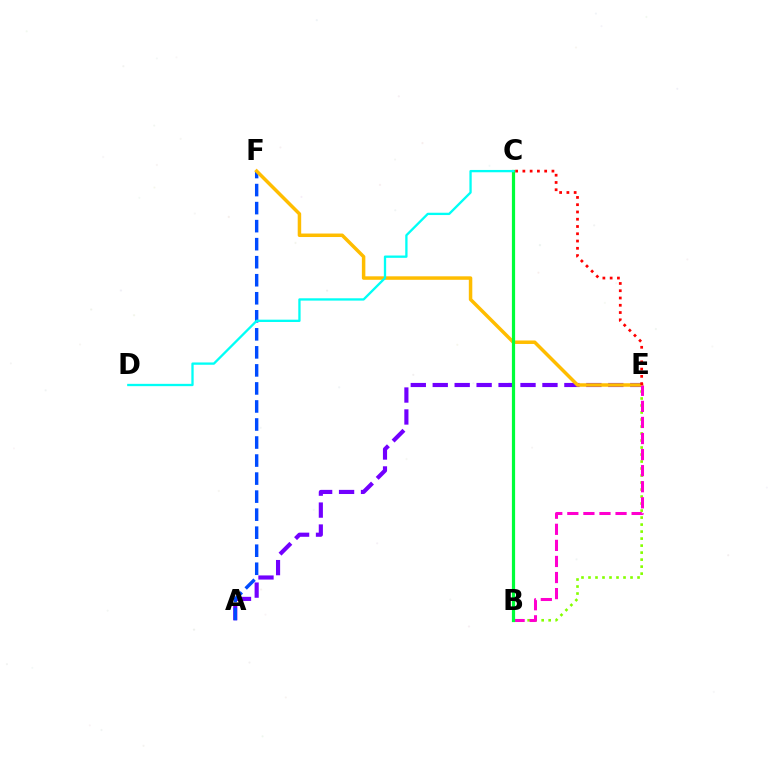{('A', 'E'): [{'color': '#7200ff', 'line_style': 'dashed', 'thickness': 2.98}], ('B', 'E'): [{'color': '#84ff00', 'line_style': 'dotted', 'thickness': 1.9}, {'color': '#ff00cf', 'line_style': 'dashed', 'thickness': 2.18}], ('A', 'F'): [{'color': '#004bff', 'line_style': 'dashed', 'thickness': 2.45}], ('E', 'F'): [{'color': '#ffbd00', 'line_style': 'solid', 'thickness': 2.51}], ('C', 'E'): [{'color': '#ff0000', 'line_style': 'dotted', 'thickness': 1.97}], ('B', 'C'): [{'color': '#00ff39', 'line_style': 'solid', 'thickness': 2.31}], ('C', 'D'): [{'color': '#00fff6', 'line_style': 'solid', 'thickness': 1.66}]}